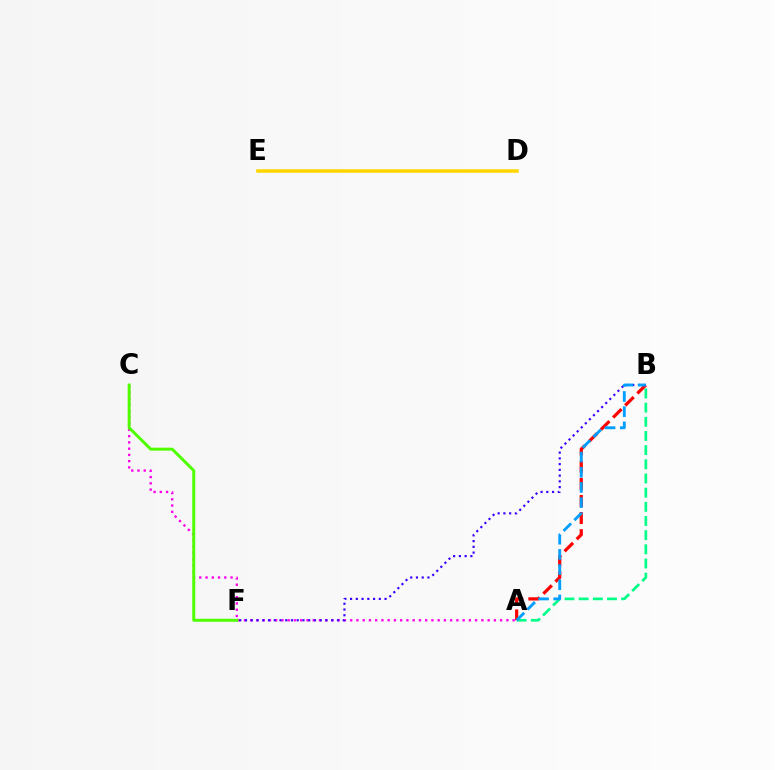{('A', 'B'): [{'color': '#ff0000', 'line_style': 'dashed', 'thickness': 2.32}, {'color': '#00ff86', 'line_style': 'dashed', 'thickness': 1.92}, {'color': '#009eff', 'line_style': 'dashed', 'thickness': 2.06}], ('D', 'E'): [{'color': '#ffd500', 'line_style': 'solid', 'thickness': 2.54}], ('A', 'C'): [{'color': '#ff00ed', 'line_style': 'dotted', 'thickness': 1.7}], ('B', 'F'): [{'color': '#3700ff', 'line_style': 'dotted', 'thickness': 1.56}], ('C', 'F'): [{'color': '#4fff00', 'line_style': 'solid', 'thickness': 2.14}]}